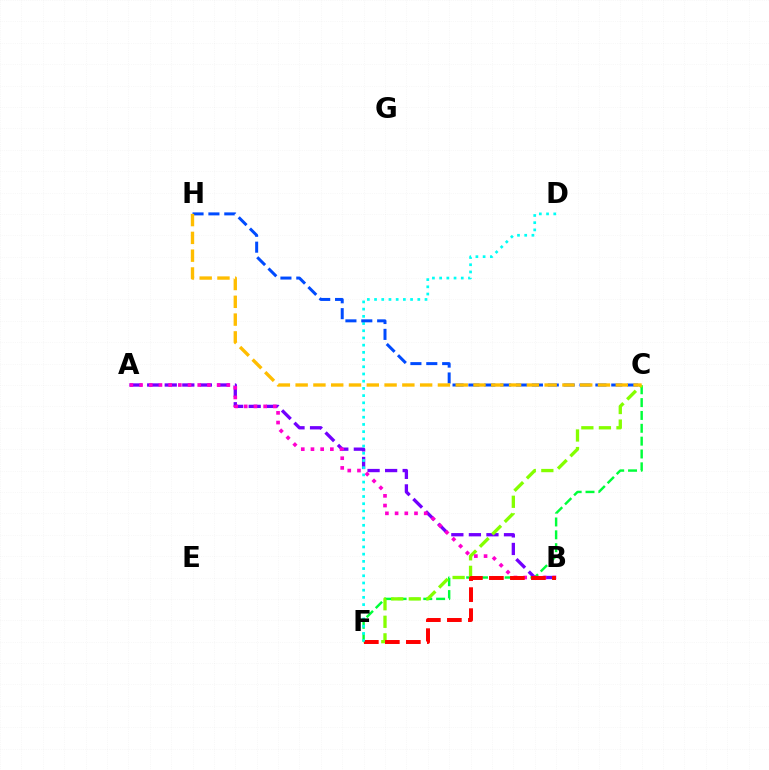{('A', 'B'): [{'color': '#7200ff', 'line_style': 'dashed', 'thickness': 2.38}, {'color': '#ff00cf', 'line_style': 'dotted', 'thickness': 2.63}], ('C', 'F'): [{'color': '#00ff39', 'line_style': 'dashed', 'thickness': 1.75}, {'color': '#84ff00', 'line_style': 'dashed', 'thickness': 2.39}], ('B', 'F'): [{'color': '#ff0000', 'line_style': 'dashed', 'thickness': 2.85}], ('D', 'F'): [{'color': '#00fff6', 'line_style': 'dotted', 'thickness': 1.96}], ('C', 'H'): [{'color': '#004bff', 'line_style': 'dashed', 'thickness': 2.16}, {'color': '#ffbd00', 'line_style': 'dashed', 'thickness': 2.42}]}